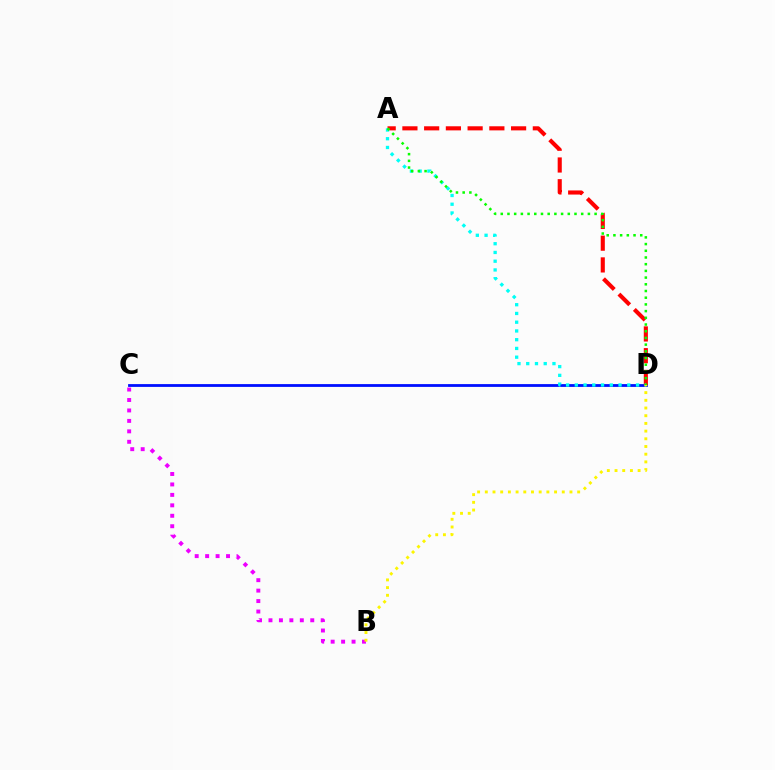{('C', 'D'): [{'color': '#0010ff', 'line_style': 'solid', 'thickness': 2.02}], ('A', 'D'): [{'color': '#ff0000', 'line_style': 'dashed', 'thickness': 2.95}, {'color': '#00fff6', 'line_style': 'dotted', 'thickness': 2.38}, {'color': '#08ff00', 'line_style': 'dotted', 'thickness': 1.82}], ('B', 'C'): [{'color': '#ee00ff', 'line_style': 'dotted', 'thickness': 2.84}], ('B', 'D'): [{'color': '#fcf500', 'line_style': 'dotted', 'thickness': 2.09}]}